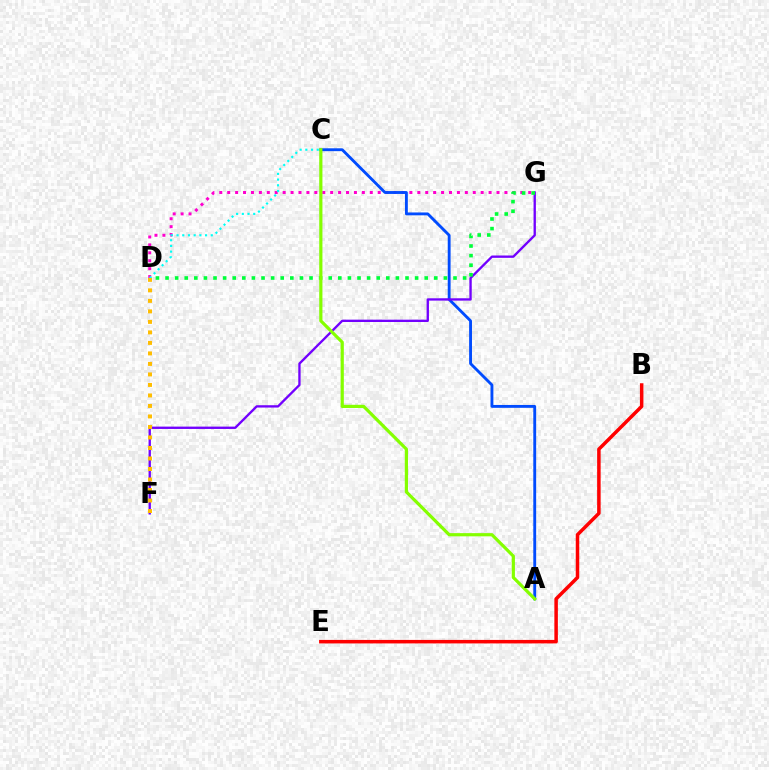{('D', 'G'): [{'color': '#ff00cf', 'line_style': 'dotted', 'thickness': 2.15}, {'color': '#00ff39', 'line_style': 'dotted', 'thickness': 2.61}], ('A', 'C'): [{'color': '#004bff', 'line_style': 'solid', 'thickness': 2.06}, {'color': '#84ff00', 'line_style': 'solid', 'thickness': 2.3}], ('F', 'G'): [{'color': '#7200ff', 'line_style': 'solid', 'thickness': 1.69}], ('C', 'D'): [{'color': '#00fff6', 'line_style': 'dotted', 'thickness': 1.55}], ('B', 'E'): [{'color': '#ff0000', 'line_style': 'solid', 'thickness': 2.52}], ('D', 'F'): [{'color': '#ffbd00', 'line_style': 'dotted', 'thickness': 2.85}]}